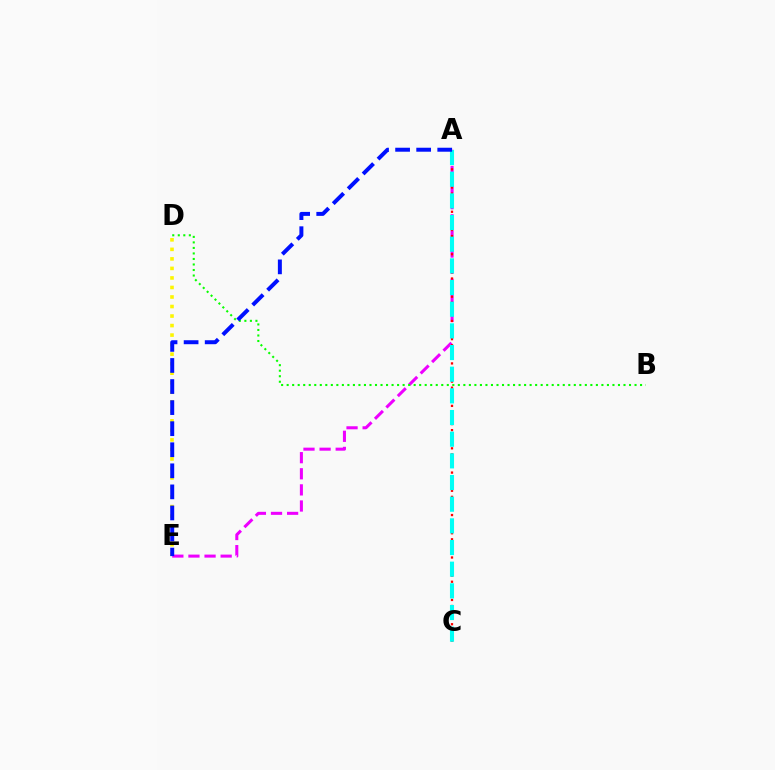{('A', 'E'): [{'color': '#ee00ff', 'line_style': 'dashed', 'thickness': 2.19}, {'color': '#0010ff', 'line_style': 'dashed', 'thickness': 2.86}], ('A', 'C'): [{'color': '#ff0000', 'line_style': 'dotted', 'thickness': 1.65}, {'color': '#00fff6', 'line_style': 'dashed', 'thickness': 2.94}], ('D', 'E'): [{'color': '#fcf500', 'line_style': 'dotted', 'thickness': 2.59}], ('B', 'D'): [{'color': '#08ff00', 'line_style': 'dotted', 'thickness': 1.5}]}